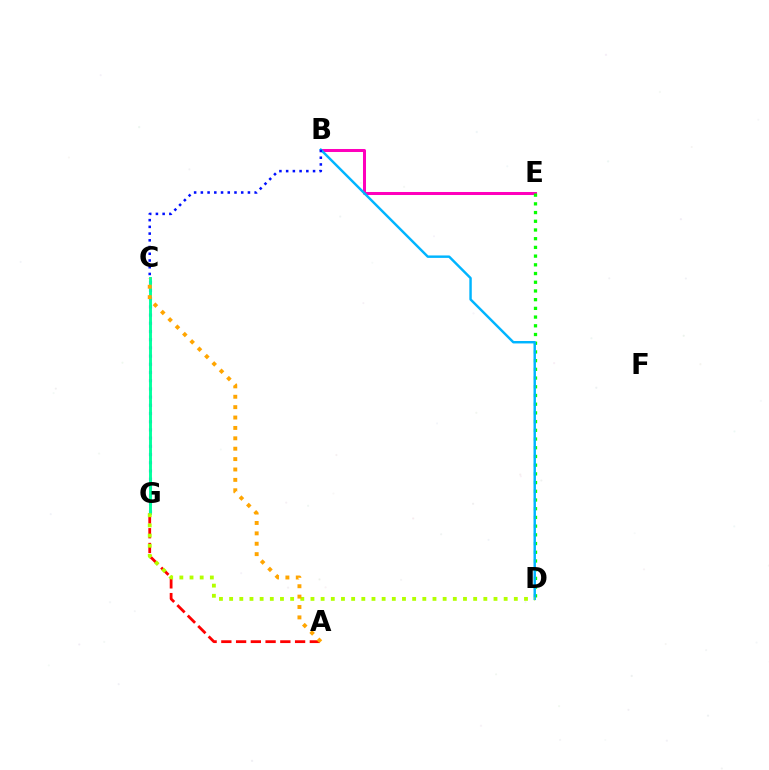{('B', 'E'): [{'color': '#ff00bd', 'line_style': 'solid', 'thickness': 2.17}], ('C', 'G'): [{'color': '#9b00ff', 'line_style': 'dotted', 'thickness': 2.23}, {'color': '#00ff9d', 'line_style': 'solid', 'thickness': 2.09}], ('A', 'G'): [{'color': '#ff0000', 'line_style': 'dashed', 'thickness': 2.0}], ('D', 'E'): [{'color': '#08ff00', 'line_style': 'dotted', 'thickness': 2.37}], ('B', 'D'): [{'color': '#00b5ff', 'line_style': 'solid', 'thickness': 1.76}], ('D', 'G'): [{'color': '#b3ff00', 'line_style': 'dotted', 'thickness': 2.76}], ('B', 'C'): [{'color': '#0010ff', 'line_style': 'dotted', 'thickness': 1.83}], ('A', 'C'): [{'color': '#ffa500', 'line_style': 'dotted', 'thickness': 2.82}]}